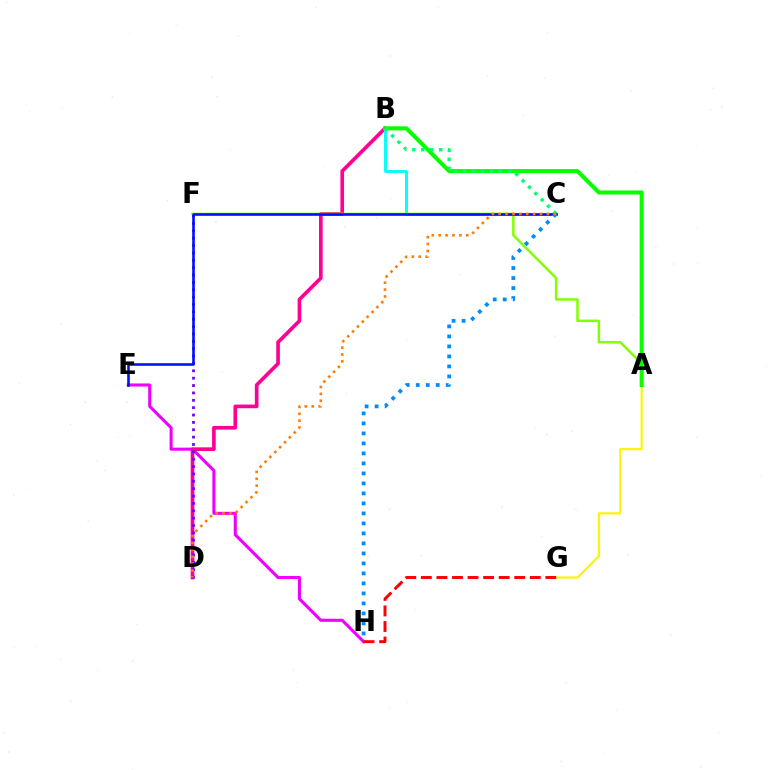{('E', 'H'): [{'color': '#ee00ff', 'line_style': 'solid', 'thickness': 2.21}], ('B', 'D'): [{'color': '#ff0094', 'line_style': 'solid', 'thickness': 2.63}], ('A', 'G'): [{'color': '#fcf500', 'line_style': 'solid', 'thickness': 1.55}], ('D', 'F'): [{'color': '#7200ff', 'line_style': 'dotted', 'thickness': 2.0}], ('B', 'C'): [{'color': '#00fff6', 'line_style': 'solid', 'thickness': 2.07}, {'color': '#00ff74', 'line_style': 'dotted', 'thickness': 2.44}], ('A', 'F'): [{'color': '#84ff00', 'line_style': 'solid', 'thickness': 1.8}], ('C', 'E'): [{'color': '#0010ff', 'line_style': 'solid', 'thickness': 1.87}], ('A', 'B'): [{'color': '#08ff00', 'line_style': 'solid', 'thickness': 2.93}], ('G', 'H'): [{'color': '#ff0000', 'line_style': 'dashed', 'thickness': 2.11}], ('C', 'H'): [{'color': '#008cff', 'line_style': 'dotted', 'thickness': 2.72}], ('C', 'D'): [{'color': '#ff7c00', 'line_style': 'dotted', 'thickness': 1.87}]}